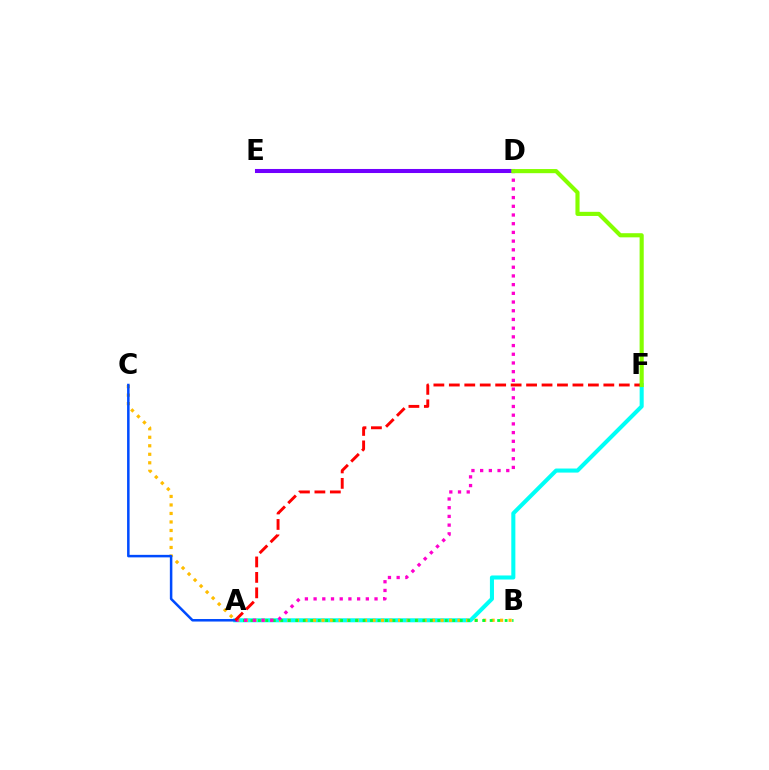{('A', 'F'): [{'color': '#00fff6', 'line_style': 'solid', 'thickness': 2.93}, {'color': '#ff0000', 'line_style': 'dashed', 'thickness': 2.1}], ('B', 'C'): [{'color': '#ffbd00', 'line_style': 'dotted', 'thickness': 2.31}], ('A', 'B'): [{'color': '#00ff39', 'line_style': 'dotted', 'thickness': 2.03}], ('A', 'D'): [{'color': '#ff00cf', 'line_style': 'dotted', 'thickness': 2.36}], ('D', 'E'): [{'color': '#7200ff', 'line_style': 'solid', 'thickness': 2.92}], ('A', 'C'): [{'color': '#004bff', 'line_style': 'solid', 'thickness': 1.81}], ('D', 'F'): [{'color': '#84ff00', 'line_style': 'solid', 'thickness': 2.98}]}